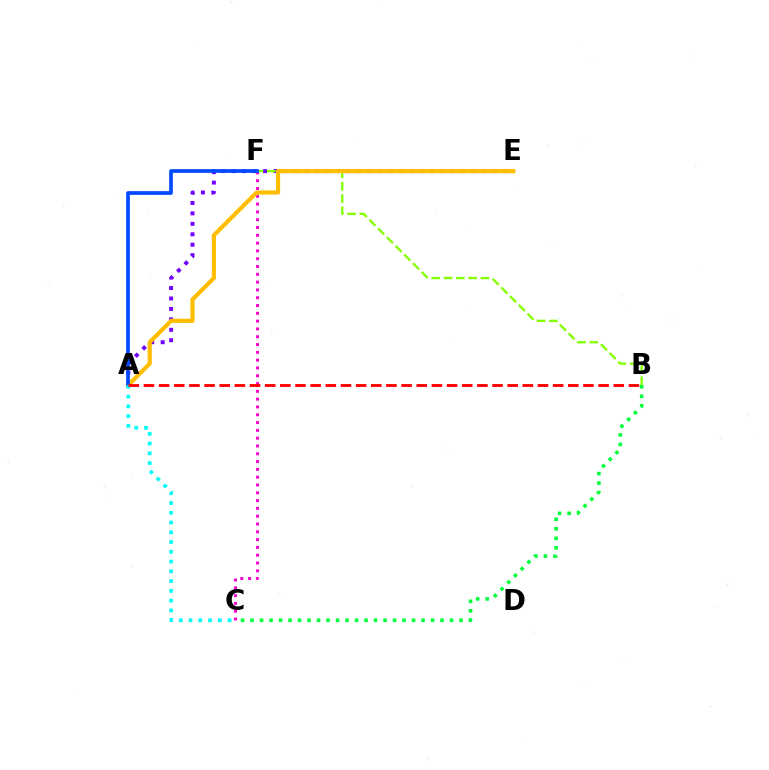{('A', 'E'): [{'color': '#7200ff', 'line_style': 'dotted', 'thickness': 2.84}, {'color': '#ffbd00', 'line_style': 'solid', 'thickness': 2.98}], ('B', 'C'): [{'color': '#00ff39', 'line_style': 'dotted', 'thickness': 2.58}], ('C', 'F'): [{'color': '#ff00cf', 'line_style': 'dotted', 'thickness': 2.12}], ('B', 'F'): [{'color': '#84ff00', 'line_style': 'dashed', 'thickness': 1.67}], ('A', 'F'): [{'color': '#004bff', 'line_style': 'solid', 'thickness': 2.66}], ('A', 'C'): [{'color': '#00fff6', 'line_style': 'dotted', 'thickness': 2.65}], ('A', 'B'): [{'color': '#ff0000', 'line_style': 'dashed', 'thickness': 2.06}]}